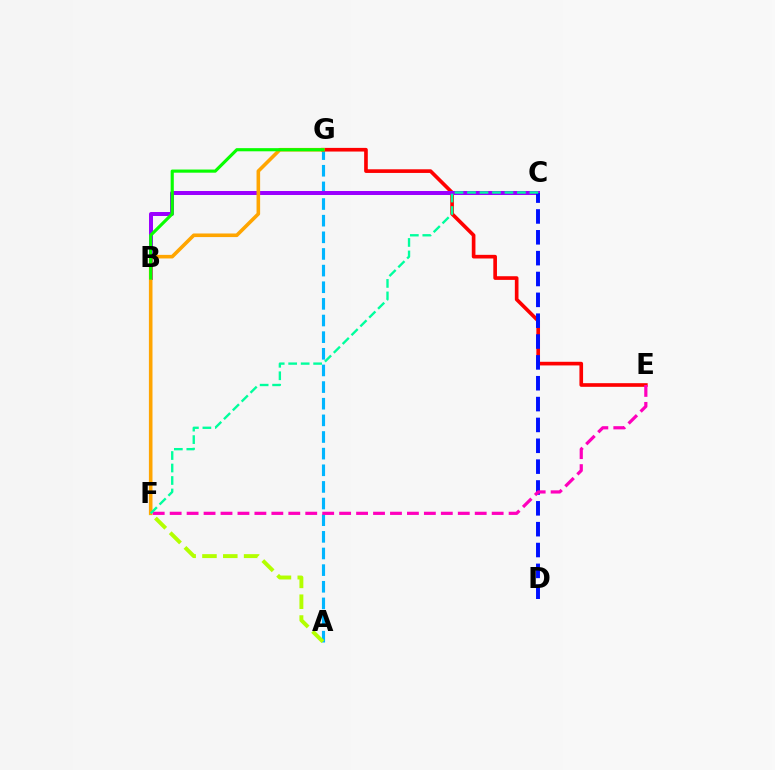{('A', 'G'): [{'color': '#00b5ff', 'line_style': 'dashed', 'thickness': 2.26}], ('E', 'G'): [{'color': '#ff0000', 'line_style': 'solid', 'thickness': 2.63}], ('B', 'C'): [{'color': '#9b00ff', 'line_style': 'solid', 'thickness': 2.87}], ('C', 'D'): [{'color': '#0010ff', 'line_style': 'dashed', 'thickness': 2.83}], ('F', 'G'): [{'color': '#ffa500', 'line_style': 'solid', 'thickness': 2.59}], ('A', 'F'): [{'color': '#b3ff00', 'line_style': 'dashed', 'thickness': 2.83}], ('E', 'F'): [{'color': '#ff00bd', 'line_style': 'dashed', 'thickness': 2.3}], ('C', 'F'): [{'color': '#00ff9d', 'line_style': 'dashed', 'thickness': 1.7}], ('B', 'G'): [{'color': '#08ff00', 'line_style': 'solid', 'thickness': 2.27}]}